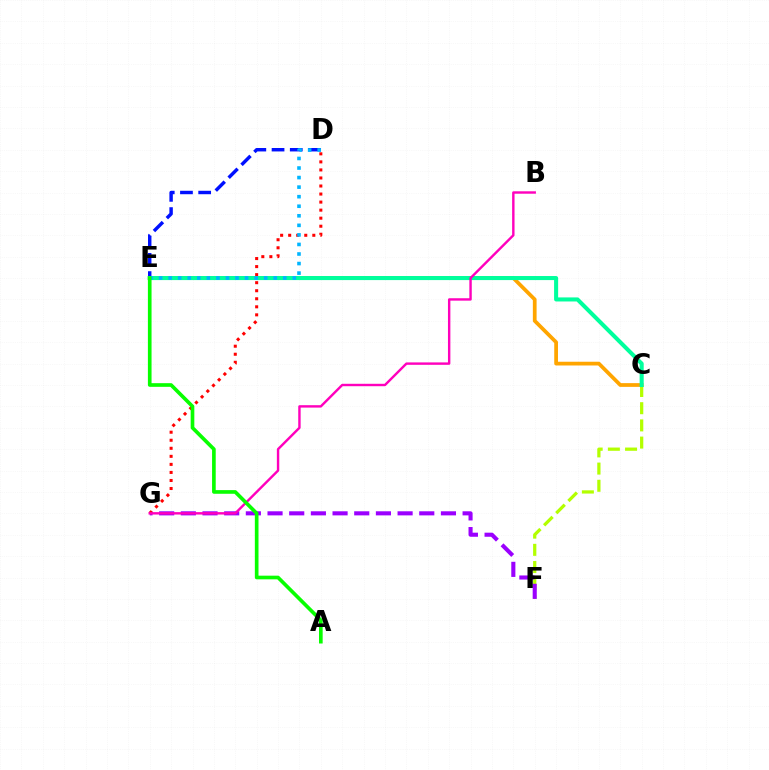{('C', 'E'): [{'color': '#ffa500', 'line_style': 'solid', 'thickness': 2.7}, {'color': '#00ff9d', 'line_style': 'solid', 'thickness': 2.92}], ('C', 'F'): [{'color': '#b3ff00', 'line_style': 'dashed', 'thickness': 2.34}], ('F', 'G'): [{'color': '#9b00ff', 'line_style': 'dashed', 'thickness': 2.94}], ('D', 'G'): [{'color': '#ff0000', 'line_style': 'dotted', 'thickness': 2.19}], ('D', 'E'): [{'color': '#0010ff', 'line_style': 'dashed', 'thickness': 2.47}, {'color': '#00b5ff', 'line_style': 'dotted', 'thickness': 2.6}], ('B', 'G'): [{'color': '#ff00bd', 'line_style': 'solid', 'thickness': 1.74}], ('A', 'E'): [{'color': '#08ff00', 'line_style': 'solid', 'thickness': 2.63}]}